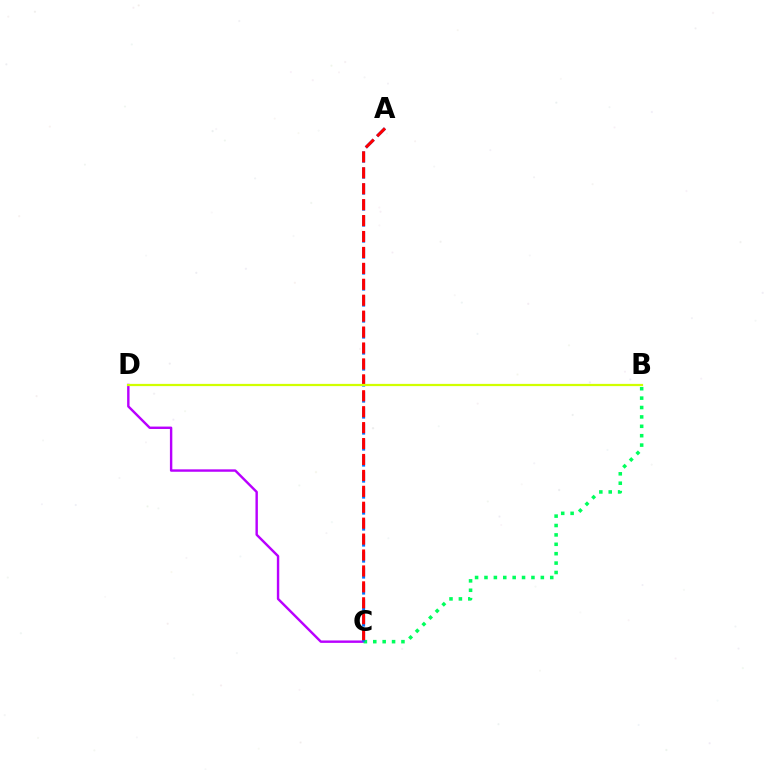{('C', 'D'): [{'color': '#b900ff', 'line_style': 'solid', 'thickness': 1.74}], ('B', 'C'): [{'color': '#00ff5c', 'line_style': 'dotted', 'thickness': 2.55}], ('A', 'C'): [{'color': '#0074ff', 'line_style': 'dashed', 'thickness': 2.17}, {'color': '#ff0000', 'line_style': 'dashed', 'thickness': 2.16}], ('B', 'D'): [{'color': '#d1ff00', 'line_style': 'solid', 'thickness': 1.61}]}